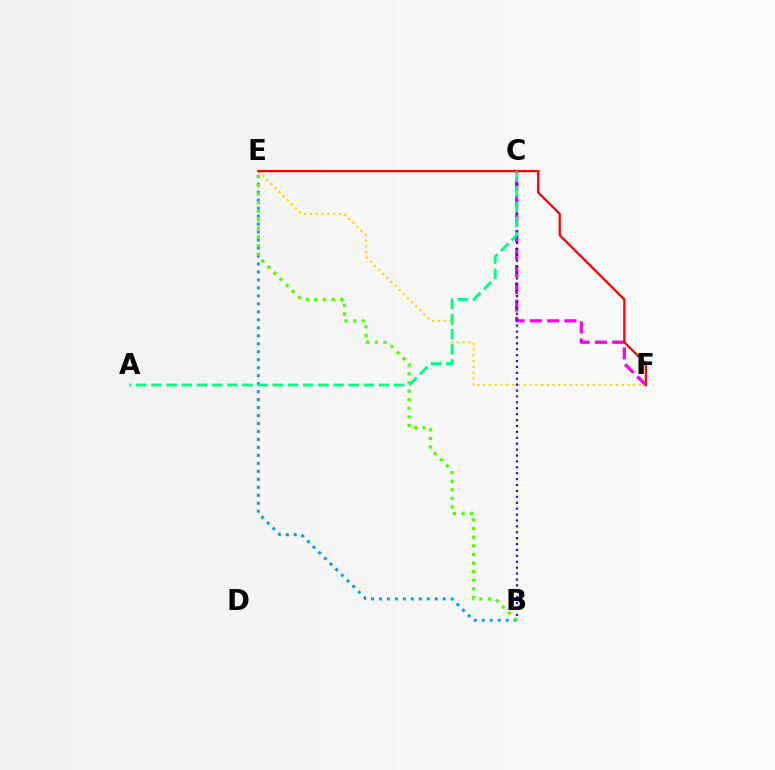{('B', 'E'): [{'color': '#009eff', 'line_style': 'dotted', 'thickness': 2.17}, {'color': '#4fff00', 'line_style': 'dotted', 'thickness': 2.34}], ('C', 'F'): [{'color': '#ff00ed', 'line_style': 'dashed', 'thickness': 2.35}], ('E', 'F'): [{'color': '#ffd500', 'line_style': 'dotted', 'thickness': 1.57}, {'color': '#ff0000', 'line_style': 'solid', 'thickness': 1.63}], ('B', 'C'): [{'color': '#3700ff', 'line_style': 'dotted', 'thickness': 1.6}], ('A', 'C'): [{'color': '#00ff86', 'line_style': 'dashed', 'thickness': 2.06}]}